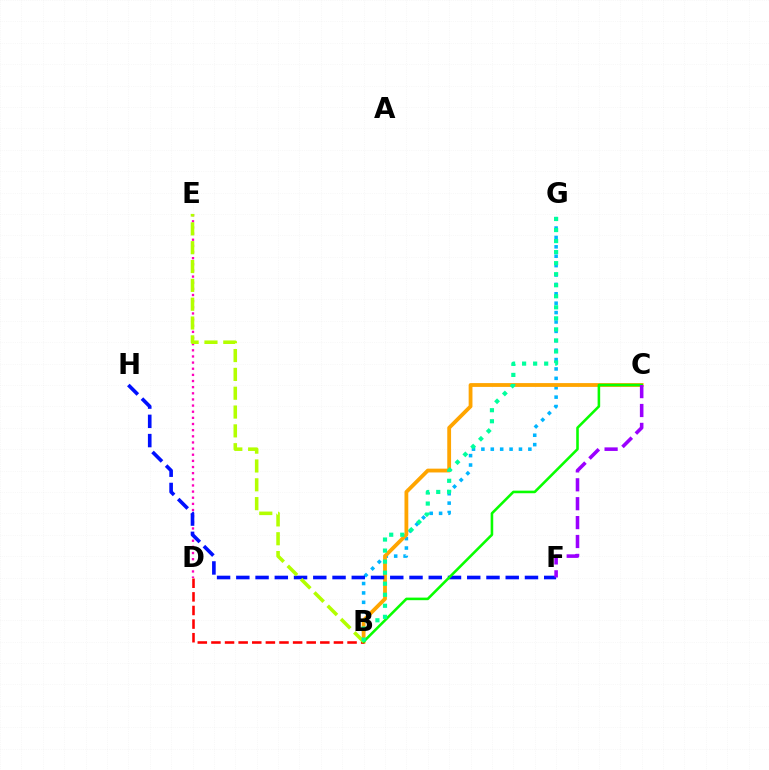{('B', 'G'): [{'color': '#00b5ff', 'line_style': 'dotted', 'thickness': 2.55}, {'color': '#00ff9d', 'line_style': 'dotted', 'thickness': 3.0}], ('B', 'C'): [{'color': '#ffa500', 'line_style': 'solid', 'thickness': 2.74}, {'color': '#08ff00', 'line_style': 'solid', 'thickness': 1.86}], ('D', 'E'): [{'color': '#ff00bd', 'line_style': 'dotted', 'thickness': 1.67}], ('B', 'D'): [{'color': '#ff0000', 'line_style': 'dashed', 'thickness': 1.85}], ('F', 'H'): [{'color': '#0010ff', 'line_style': 'dashed', 'thickness': 2.61}], ('B', 'E'): [{'color': '#b3ff00', 'line_style': 'dashed', 'thickness': 2.56}], ('C', 'F'): [{'color': '#9b00ff', 'line_style': 'dashed', 'thickness': 2.57}]}